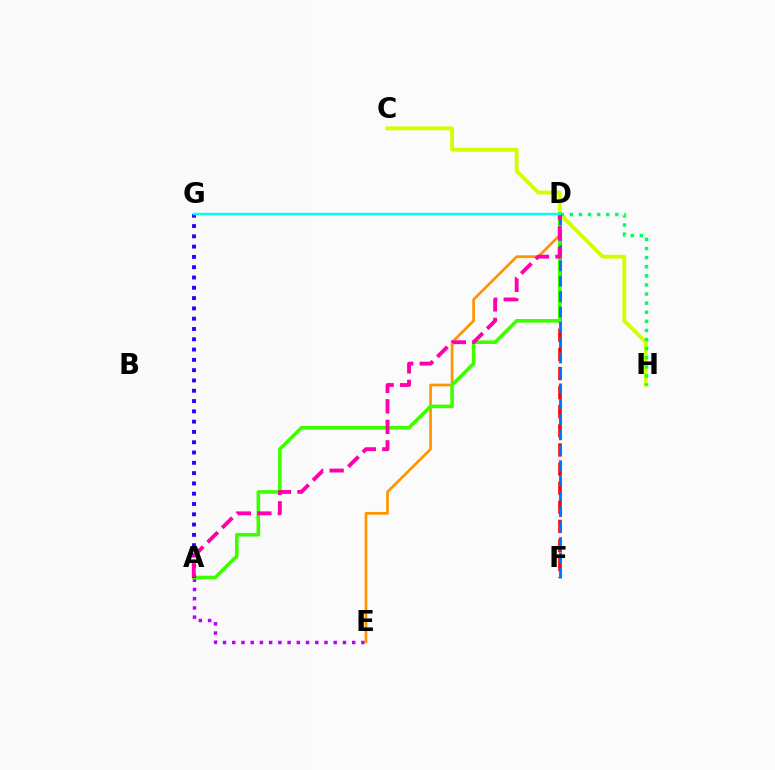{('C', 'H'): [{'color': '#d1ff00', 'line_style': 'solid', 'thickness': 2.78}], ('A', 'E'): [{'color': '#b900ff', 'line_style': 'dotted', 'thickness': 2.51}], ('D', 'E'): [{'color': '#ff9400', 'line_style': 'solid', 'thickness': 1.94}], ('D', 'H'): [{'color': '#00ff5c', 'line_style': 'dotted', 'thickness': 2.47}], ('D', 'F'): [{'color': '#ff0000', 'line_style': 'dashed', 'thickness': 2.6}, {'color': '#0074ff', 'line_style': 'dashed', 'thickness': 2.09}], ('A', 'D'): [{'color': '#3dff00', 'line_style': 'solid', 'thickness': 2.58}, {'color': '#ff00ac', 'line_style': 'dashed', 'thickness': 2.78}], ('A', 'G'): [{'color': '#2500ff', 'line_style': 'dotted', 'thickness': 2.8}], ('D', 'G'): [{'color': '#00fff6', 'line_style': 'solid', 'thickness': 1.75}]}